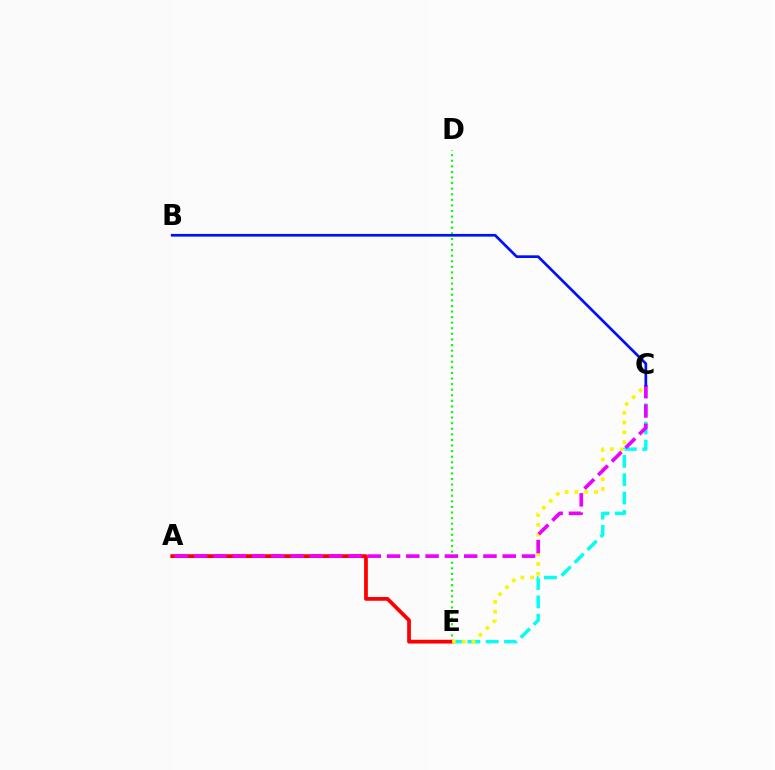{('C', 'E'): [{'color': '#00fff6', 'line_style': 'dashed', 'thickness': 2.49}, {'color': '#fcf500', 'line_style': 'dotted', 'thickness': 2.65}], ('D', 'E'): [{'color': '#08ff00', 'line_style': 'dotted', 'thickness': 1.52}], ('A', 'E'): [{'color': '#ff0000', 'line_style': 'solid', 'thickness': 2.71}], ('A', 'C'): [{'color': '#ee00ff', 'line_style': 'dashed', 'thickness': 2.62}], ('B', 'C'): [{'color': '#0010ff', 'line_style': 'solid', 'thickness': 1.94}]}